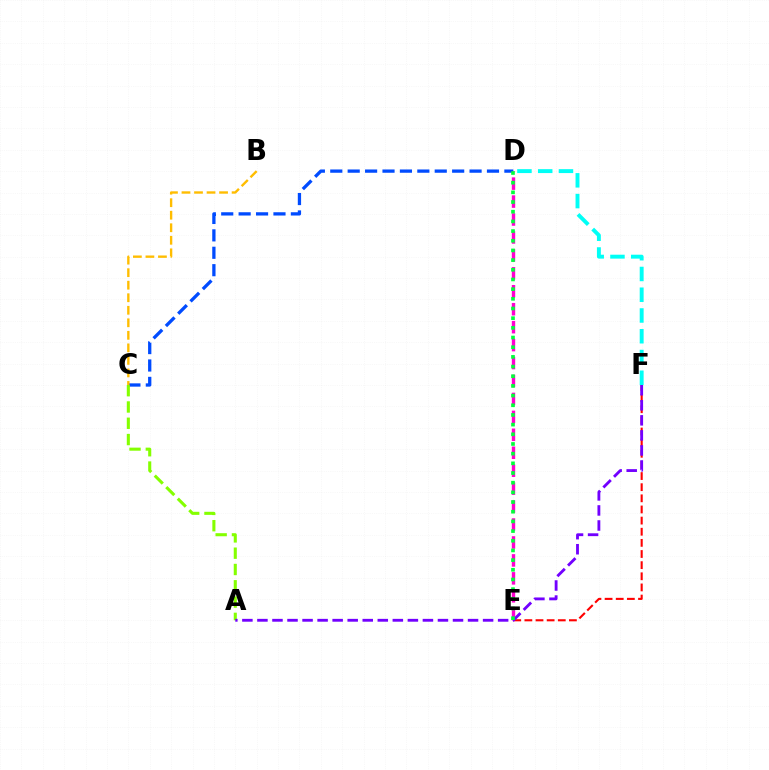{('C', 'D'): [{'color': '#004bff', 'line_style': 'dashed', 'thickness': 2.37}], ('D', 'F'): [{'color': '#00fff6', 'line_style': 'dashed', 'thickness': 2.82}], ('E', 'F'): [{'color': '#ff0000', 'line_style': 'dashed', 'thickness': 1.51}], ('A', 'C'): [{'color': '#84ff00', 'line_style': 'dashed', 'thickness': 2.21}], ('B', 'C'): [{'color': '#ffbd00', 'line_style': 'dashed', 'thickness': 1.7}], ('D', 'E'): [{'color': '#ff00cf', 'line_style': 'dashed', 'thickness': 2.44}, {'color': '#00ff39', 'line_style': 'dotted', 'thickness': 2.63}], ('A', 'F'): [{'color': '#7200ff', 'line_style': 'dashed', 'thickness': 2.04}]}